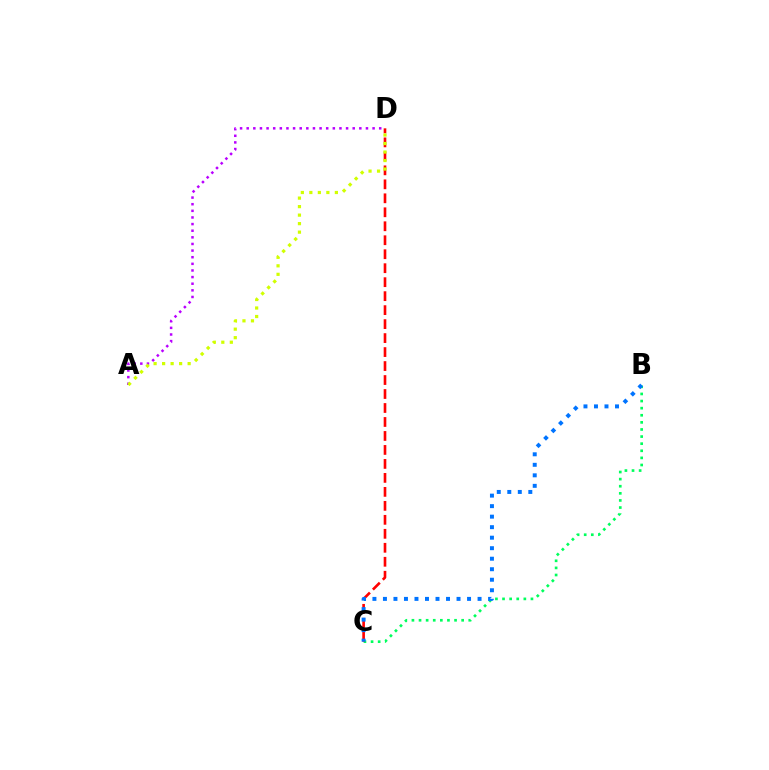{('B', 'C'): [{'color': '#00ff5c', 'line_style': 'dotted', 'thickness': 1.93}, {'color': '#0074ff', 'line_style': 'dotted', 'thickness': 2.86}], ('A', 'D'): [{'color': '#b900ff', 'line_style': 'dotted', 'thickness': 1.8}, {'color': '#d1ff00', 'line_style': 'dotted', 'thickness': 2.31}], ('C', 'D'): [{'color': '#ff0000', 'line_style': 'dashed', 'thickness': 1.9}]}